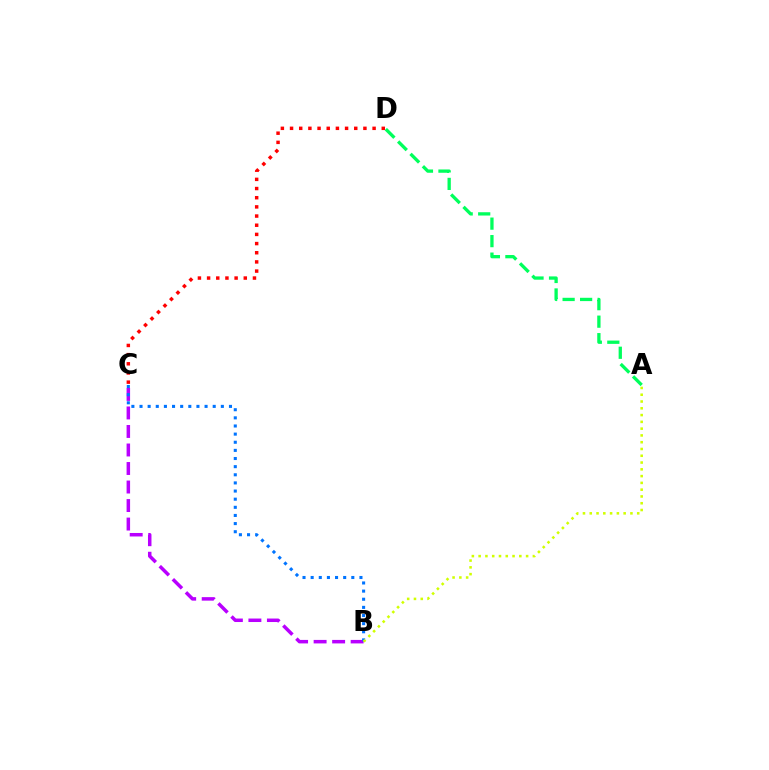{('B', 'C'): [{'color': '#b900ff', 'line_style': 'dashed', 'thickness': 2.52}, {'color': '#0074ff', 'line_style': 'dotted', 'thickness': 2.21}], ('C', 'D'): [{'color': '#ff0000', 'line_style': 'dotted', 'thickness': 2.49}], ('A', 'D'): [{'color': '#00ff5c', 'line_style': 'dashed', 'thickness': 2.38}], ('A', 'B'): [{'color': '#d1ff00', 'line_style': 'dotted', 'thickness': 1.84}]}